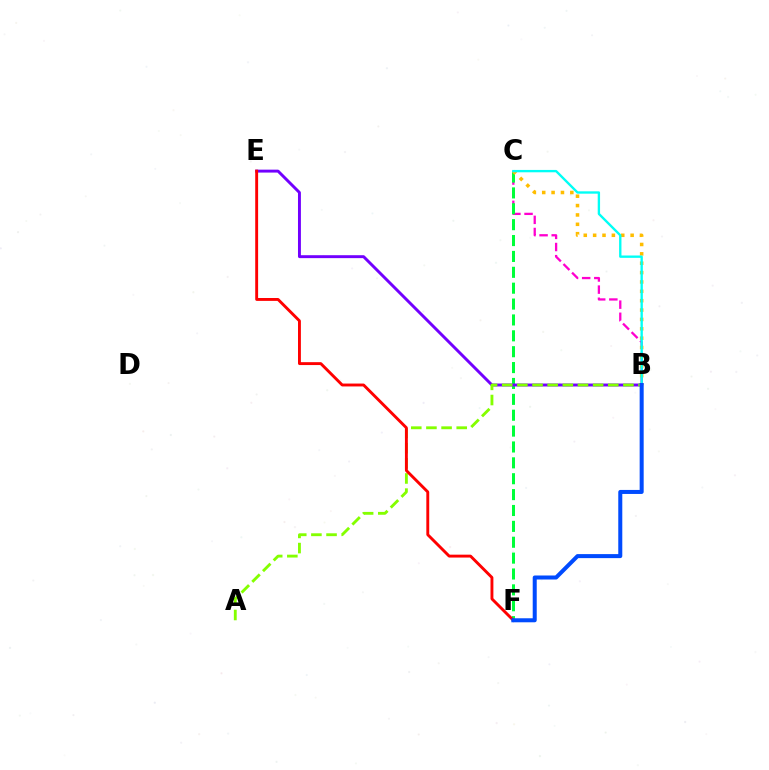{('B', 'C'): [{'color': '#ff00cf', 'line_style': 'dashed', 'thickness': 1.65}, {'color': '#ffbd00', 'line_style': 'dotted', 'thickness': 2.55}, {'color': '#00fff6', 'line_style': 'solid', 'thickness': 1.69}], ('C', 'F'): [{'color': '#00ff39', 'line_style': 'dashed', 'thickness': 2.16}], ('B', 'E'): [{'color': '#7200ff', 'line_style': 'solid', 'thickness': 2.11}], ('A', 'B'): [{'color': '#84ff00', 'line_style': 'dashed', 'thickness': 2.06}], ('E', 'F'): [{'color': '#ff0000', 'line_style': 'solid', 'thickness': 2.08}], ('B', 'F'): [{'color': '#004bff', 'line_style': 'solid', 'thickness': 2.89}]}